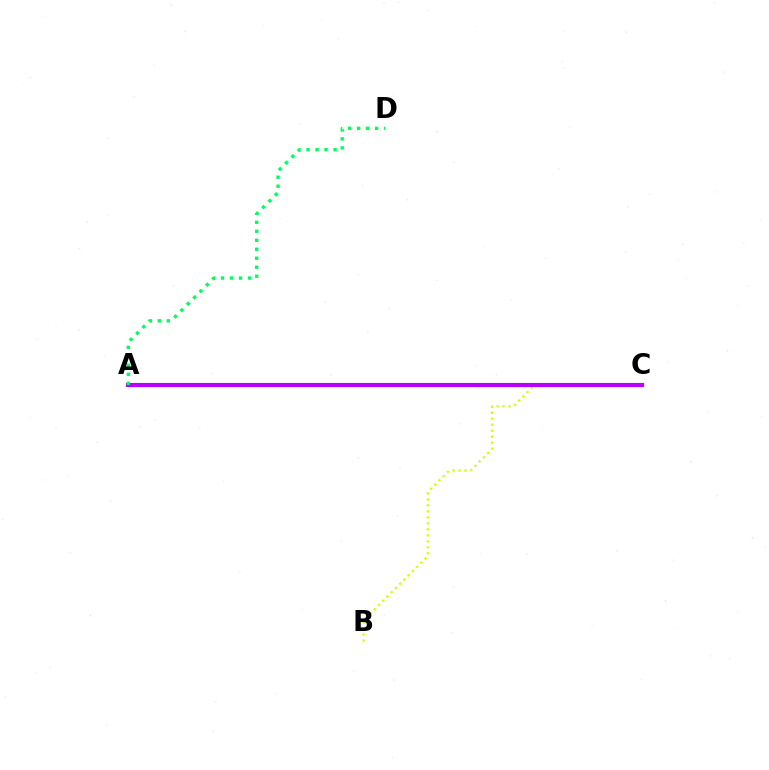{('A', 'C'): [{'color': '#0074ff', 'line_style': 'solid', 'thickness': 2.21}, {'color': '#ff0000', 'line_style': 'solid', 'thickness': 2.77}, {'color': '#b900ff', 'line_style': 'solid', 'thickness': 2.98}], ('B', 'C'): [{'color': '#d1ff00', 'line_style': 'dotted', 'thickness': 1.63}], ('A', 'D'): [{'color': '#00ff5c', 'line_style': 'dotted', 'thickness': 2.44}]}